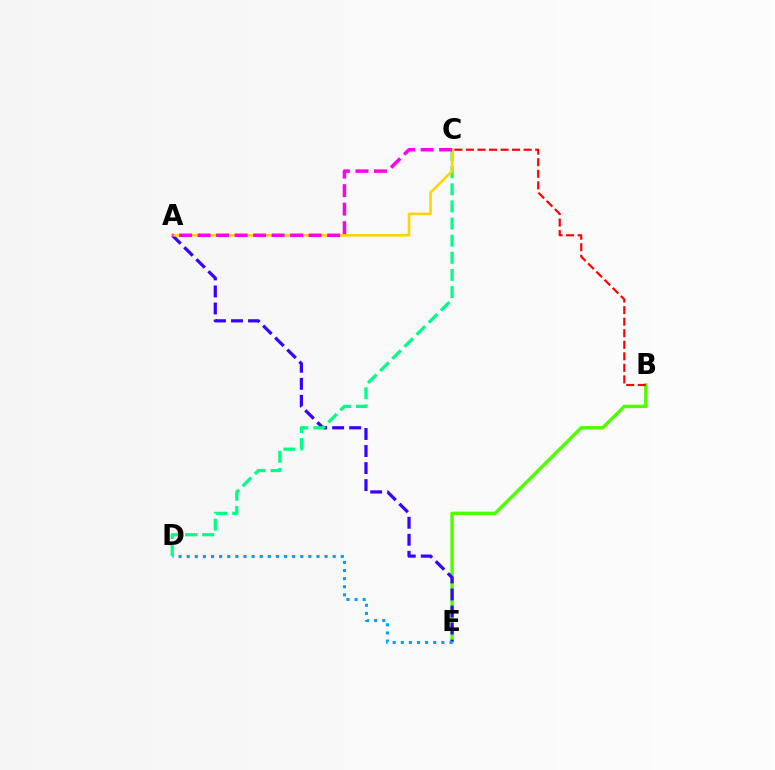{('B', 'E'): [{'color': '#4fff00', 'line_style': 'solid', 'thickness': 2.46}], ('A', 'E'): [{'color': '#3700ff', 'line_style': 'dashed', 'thickness': 2.31}], ('D', 'E'): [{'color': '#009eff', 'line_style': 'dotted', 'thickness': 2.2}], ('B', 'C'): [{'color': '#ff0000', 'line_style': 'dashed', 'thickness': 1.57}], ('C', 'D'): [{'color': '#00ff86', 'line_style': 'dashed', 'thickness': 2.33}], ('A', 'C'): [{'color': '#ffd500', 'line_style': 'solid', 'thickness': 1.88}, {'color': '#ff00ed', 'line_style': 'dashed', 'thickness': 2.51}]}